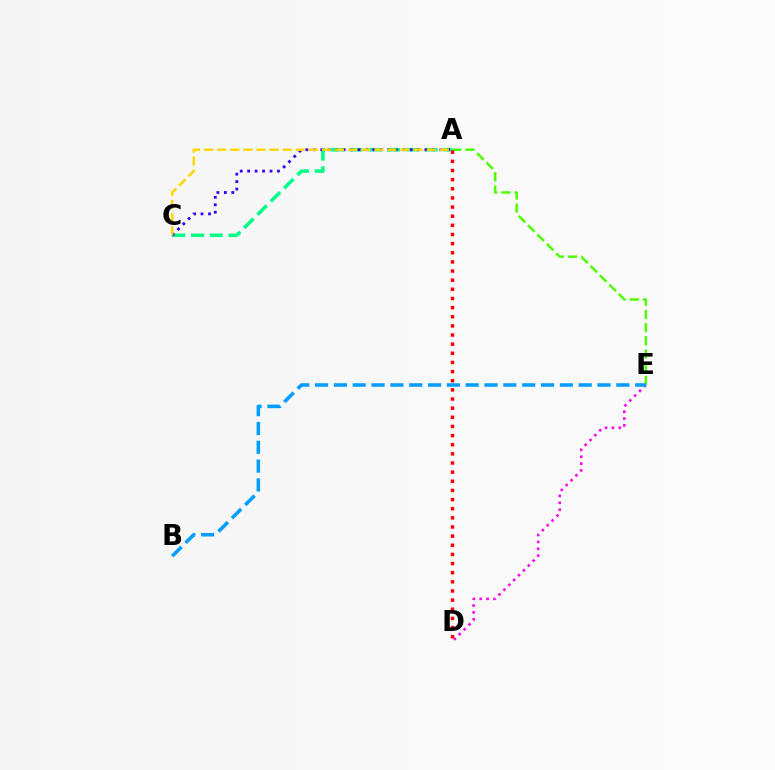{('A', 'C'): [{'color': '#00ff86', 'line_style': 'dashed', 'thickness': 2.55}, {'color': '#3700ff', 'line_style': 'dotted', 'thickness': 2.02}, {'color': '#ffd500', 'line_style': 'dashed', 'thickness': 1.78}], ('A', 'E'): [{'color': '#4fff00', 'line_style': 'dashed', 'thickness': 1.8}], ('D', 'E'): [{'color': '#ff00ed', 'line_style': 'dotted', 'thickness': 1.87}], ('A', 'D'): [{'color': '#ff0000', 'line_style': 'dotted', 'thickness': 2.48}], ('B', 'E'): [{'color': '#009eff', 'line_style': 'dashed', 'thickness': 2.56}]}